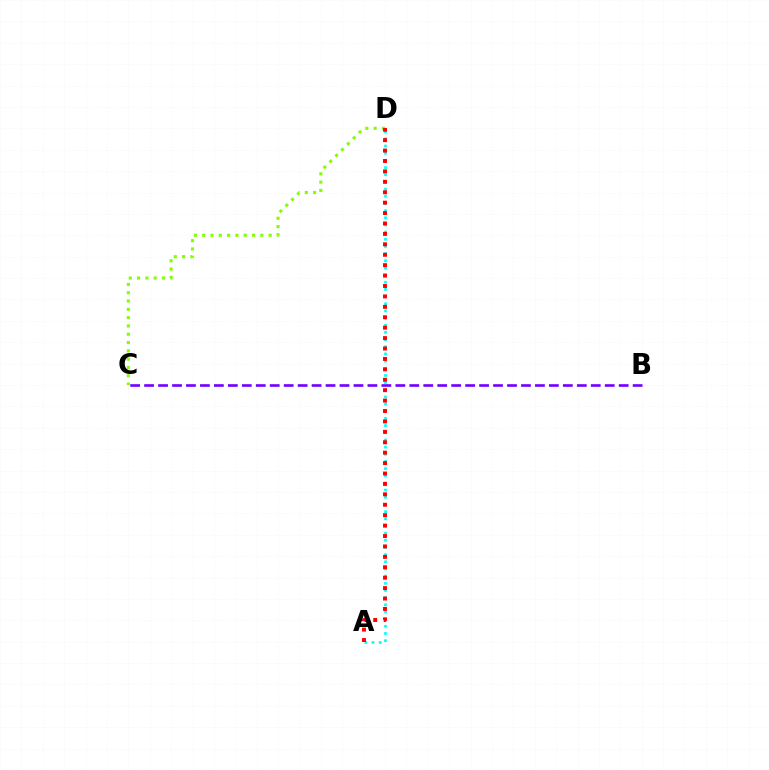{('A', 'D'): [{'color': '#00fff6', 'line_style': 'dotted', 'thickness': 1.95}, {'color': '#ff0000', 'line_style': 'dotted', 'thickness': 2.83}], ('C', 'D'): [{'color': '#84ff00', 'line_style': 'dotted', 'thickness': 2.26}], ('B', 'C'): [{'color': '#7200ff', 'line_style': 'dashed', 'thickness': 1.9}]}